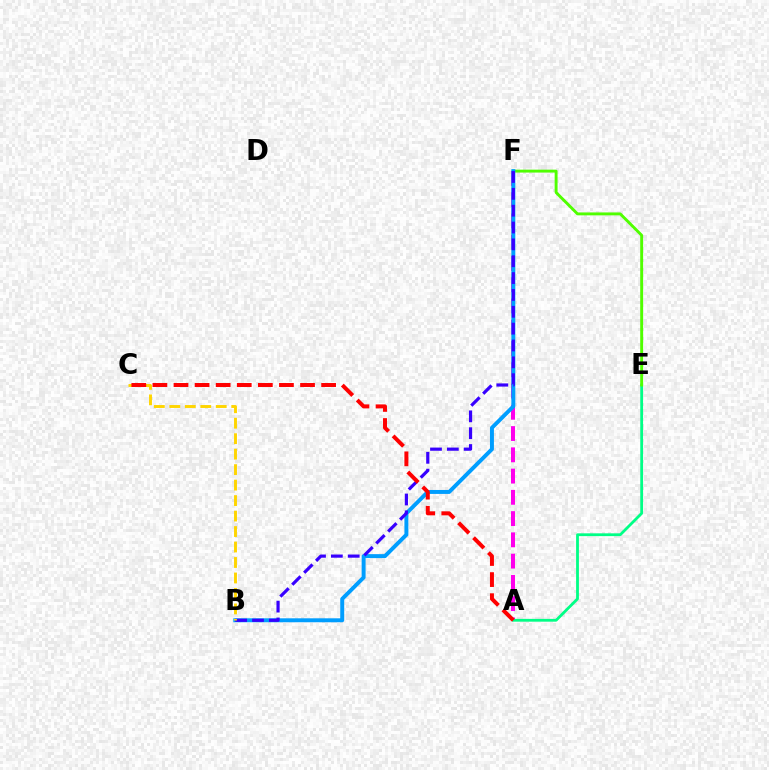{('A', 'F'): [{'color': '#ff00ed', 'line_style': 'dashed', 'thickness': 2.89}], ('A', 'E'): [{'color': '#00ff86', 'line_style': 'solid', 'thickness': 2.01}], ('E', 'F'): [{'color': '#4fff00', 'line_style': 'solid', 'thickness': 2.1}], ('B', 'F'): [{'color': '#009eff', 'line_style': 'solid', 'thickness': 2.84}, {'color': '#3700ff', 'line_style': 'dashed', 'thickness': 2.29}], ('B', 'C'): [{'color': '#ffd500', 'line_style': 'dashed', 'thickness': 2.1}], ('A', 'C'): [{'color': '#ff0000', 'line_style': 'dashed', 'thickness': 2.87}]}